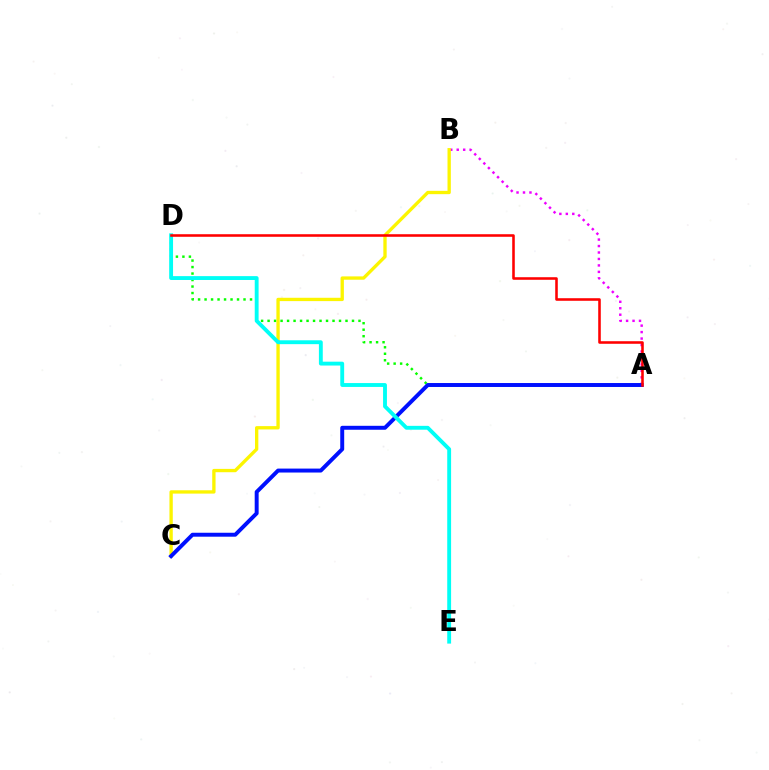{('A', 'B'): [{'color': '#ee00ff', 'line_style': 'dotted', 'thickness': 1.76}], ('A', 'D'): [{'color': '#08ff00', 'line_style': 'dotted', 'thickness': 1.76}, {'color': '#ff0000', 'line_style': 'solid', 'thickness': 1.85}], ('B', 'C'): [{'color': '#fcf500', 'line_style': 'solid', 'thickness': 2.39}], ('A', 'C'): [{'color': '#0010ff', 'line_style': 'solid', 'thickness': 2.84}], ('D', 'E'): [{'color': '#00fff6', 'line_style': 'solid', 'thickness': 2.78}]}